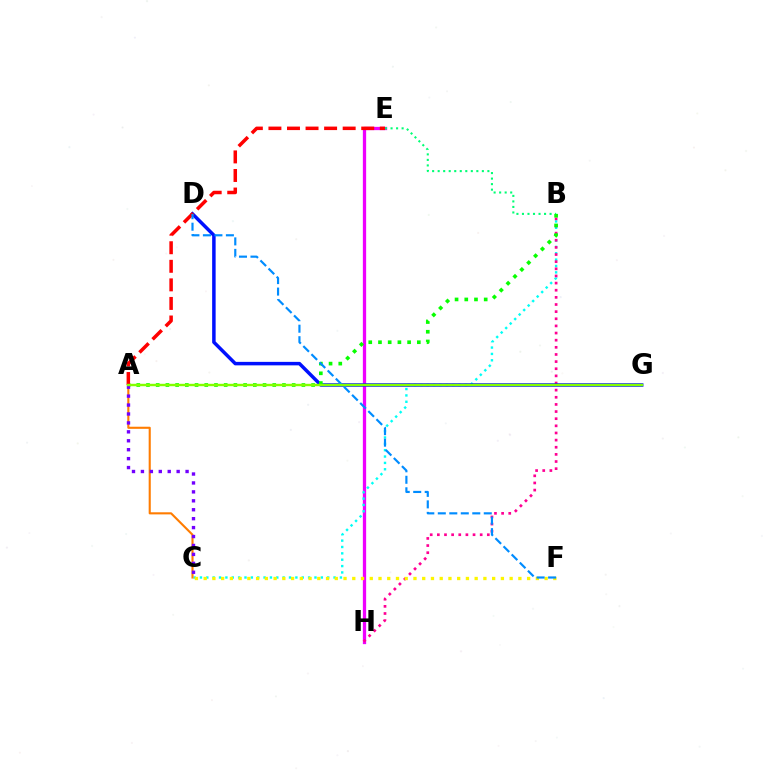{('E', 'H'): [{'color': '#ee00ff', 'line_style': 'solid', 'thickness': 2.36}], ('B', 'C'): [{'color': '#00fff6', 'line_style': 'dotted', 'thickness': 1.73}], ('B', 'H'): [{'color': '#ff0094', 'line_style': 'dotted', 'thickness': 1.94}], ('D', 'G'): [{'color': '#0010ff', 'line_style': 'solid', 'thickness': 2.51}], ('A', 'C'): [{'color': '#ff7c00', 'line_style': 'solid', 'thickness': 1.52}, {'color': '#7200ff', 'line_style': 'dotted', 'thickness': 2.43}], ('B', 'E'): [{'color': '#00ff74', 'line_style': 'dotted', 'thickness': 1.5}], ('A', 'B'): [{'color': '#08ff00', 'line_style': 'dotted', 'thickness': 2.64}], ('A', 'E'): [{'color': '#ff0000', 'line_style': 'dashed', 'thickness': 2.52}], ('C', 'F'): [{'color': '#fcf500', 'line_style': 'dotted', 'thickness': 2.38}], ('D', 'F'): [{'color': '#008cff', 'line_style': 'dashed', 'thickness': 1.56}], ('A', 'G'): [{'color': '#84ff00', 'line_style': 'solid', 'thickness': 1.74}]}